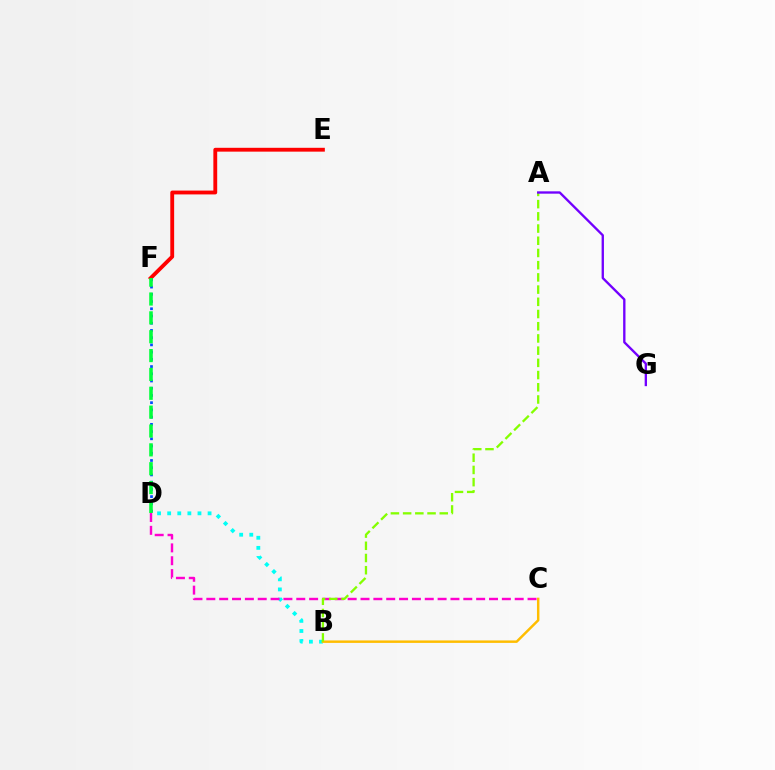{('B', 'D'): [{'color': '#00fff6', 'line_style': 'dotted', 'thickness': 2.74}], ('B', 'C'): [{'color': '#ffbd00', 'line_style': 'solid', 'thickness': 1.77}], ('E', 'F'): [{'color': '#ff0000', 'line_style': 'solid', 'thickness': 2.76}], ('D', 'F'): [{'color': '#004bff', 'line_style': 'dotted', 'thickness': 1.96}, {'color': '#00ff39', 'line_style': 'dashed', 'thickness': 2.56}], ('C', 'D'): [{'color': '#ff00cf', 'line_style': 'dashed', 'thickness': 1.75}], ('A', 'B'): [{'color': '#84ff00', 'line_style': 'dashed', 'thickness': 1.66}], ('A', 'G'): [{'color': '#7200ff', 'line_style': 'solid', 'thickness': 1.69}]}